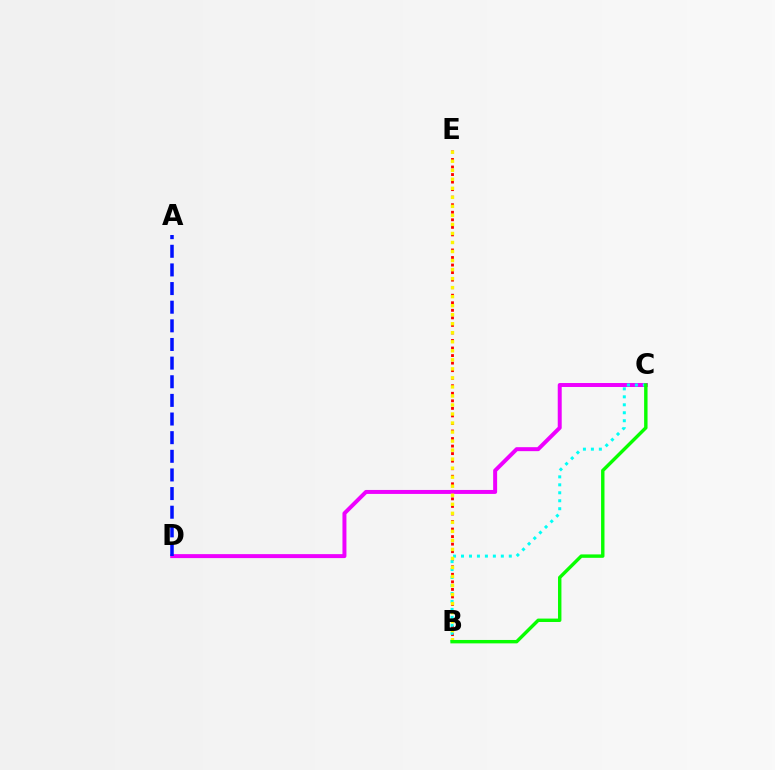{('B', 'E'): [{'color': '#ff0000', 'line_style': 'dotted', 'thickness': 2.05}, {'color': '#fcf500', 'line_style': 'dotted', 'thickness': 2.45}], ('C', 'D'): [{'color': '#ee00ff', 'line_style': 'solid', 'thickness': 2.86}], ('B', 'C'): [{'color': '#00fff6', 'line_style': 'dotted', 'thickness': 2.16}, {'color': '#08ff00', 'line_style': 'solid', 'thickness': 2.46}], ('A', 'D'): [{'color': '#0010ff', 'line_style': 'dashed', 'thickness': 2.53}]}